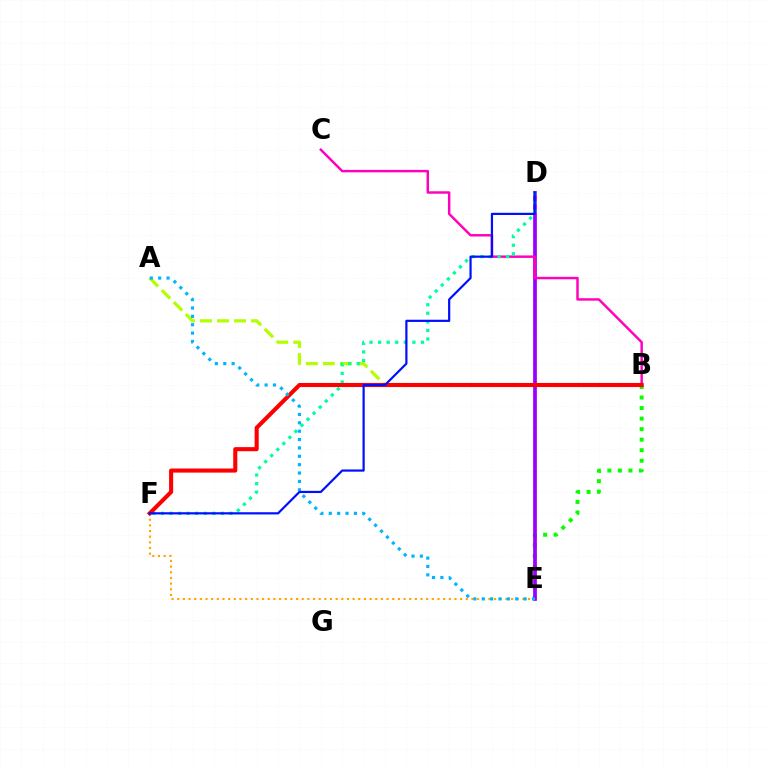{('B', 'E'): [{'color': '#08ff00', 'line_style': 'dotted', 'thickness': 2.86}], ('D', 'E'): [{'color': '#9b00ff', 'line_style': 'solid', 'thickness': 2.69}], ('B', 'C'): [{'color': '#ff00bd', 'line_style': 'solid', 'thickness': 1.77}], ('A', 'B'): [{'color': '#b3ff00', 'line_style': 'dashed', 'thickness': 2.31}], ('D', 'F'): [{'color': '#00ff9d', 'line_style': 'dotted', 'thickness': 2.33}, {'color': '#0010ff', 'line_style': 'solid', 'thickness': 1.59}], ('E', 'F'): [{'color': '#ffa500', 'line_style': 'dotted', 'thickness': 1.54}], ('B', 'F'): [{'color': '#ff0000', 'line_style': 'solid', 'thickness': 2.94}], ('A', 'E'): [{'color': '#00b5ff', 'line_style': 'dotted', 'thickness': 2.27}]}